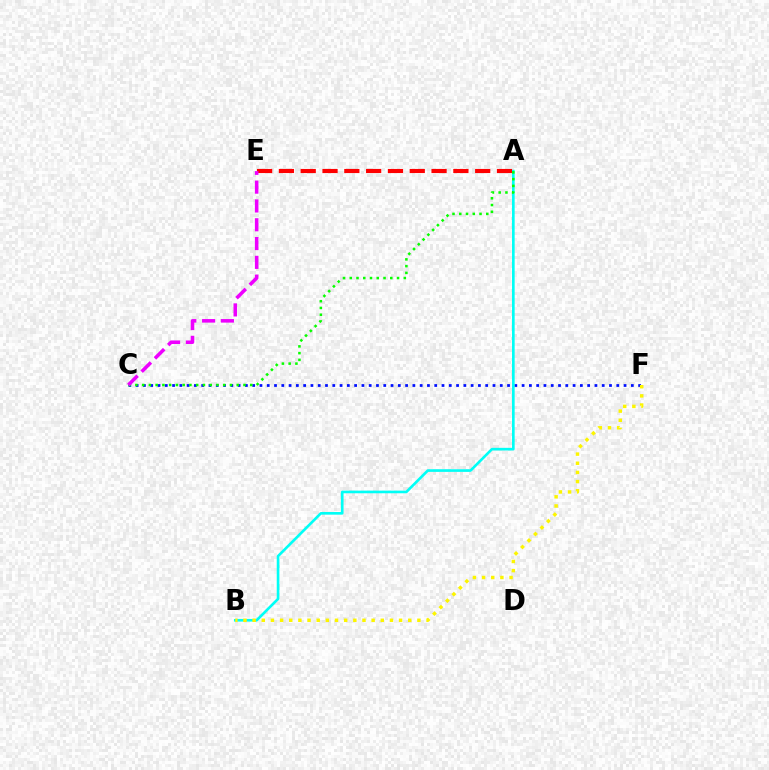{('C', 'F'): [{'color': '#0010ff', 'line_style': 'dotted', 'thickness': 1.98}], ('A', 'E'): [{'color': '#ff0000', 'line_style': 'dashed', 'thickness': 2.96}], ('A', 'B'): [{'color': '#00fff6', 'line_style': 'solid', 'thickness': 1.9}], ('A', 'C'): [{'color': '#08ff00', 'line_style': 'dotted', 'thickness': 1.84}], ('B', 'F'): [{'color': '#fcf500', 'line_style': 'dotted', 'thickness': 2.49}], ('C', 'E'): [{'color': '#ee00ff', 'line_style': 'dashed', 'thickness': 2.55}]}